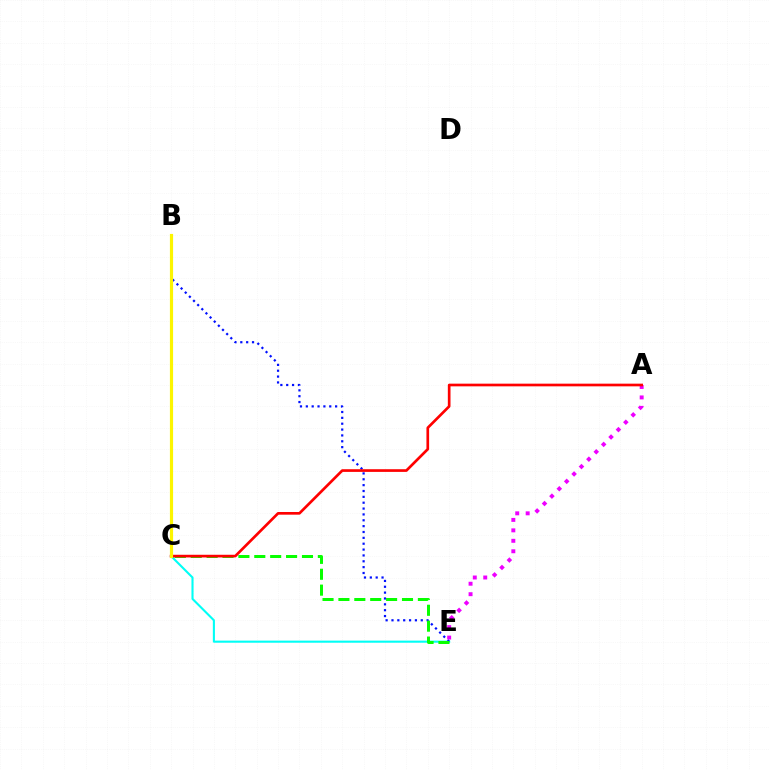{('A', 'E'): [{'color': '#ee00ff', 'line_style': 'dotted', 'thickness': 2.84}], ('C', 'E'): [{'color': '#00fff6', 'line_style': 'solid', 'thickness': 1.51}, {'color': '#08ff00', 'line_style': 'dashed', 'thickness': 2.16}], ('B', 'E'): [{'color': '#0010ff', 'line_style': 'dotted', 'thickness': 1.59}], ('A', 'C'): [{'color': '#ff0000', 'line_style': 'solid', 'thickness': 1.93}], ('B', 'C'): [{'color': '#fcf500', 'line_style': 'solid', 'thickness': 2.28}]}